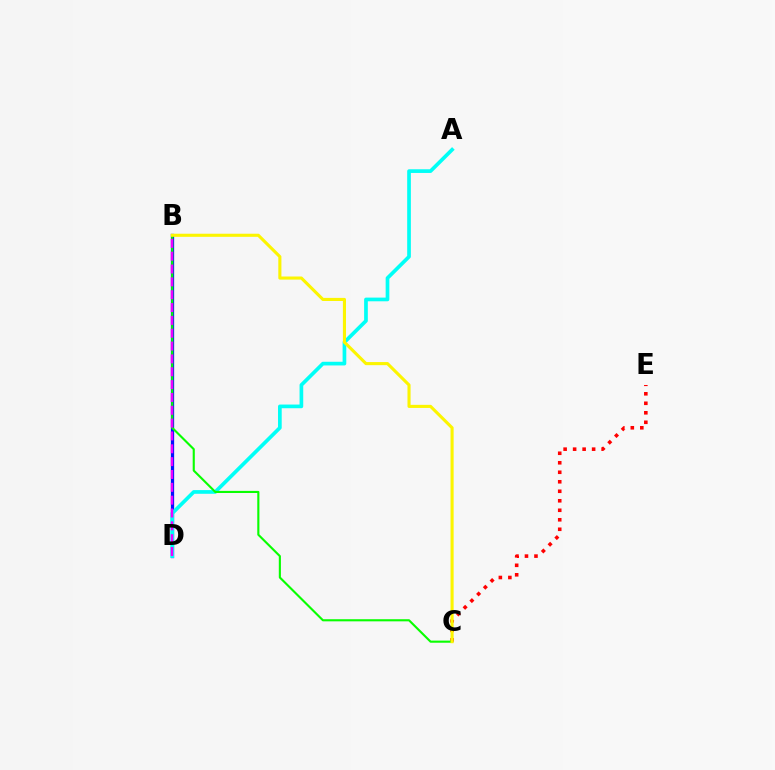{('B', 'D'): [{'color': '#0010ff', 'line_style': 'solid', 'thickness': 2.36}, {'color': '#ee00ff', 'line_style': 'dashed', 'thickness': 1.74}], ('A', 'D'): [{'color': '#00fff6', 'line_style': 'solid', 'thickness': 2.66}], ('C', 'E'): [{'color': '#ff0000', 'line_style': 'dotted', 'thickness': 2.58}], ('B', 'C'): [{'color': '#08ff00', 'line_style': 'solid', 'thickness': 1.53}, {'color': '#fcf500', 'line_style': 'solid', 'thickness': 2.23}]}